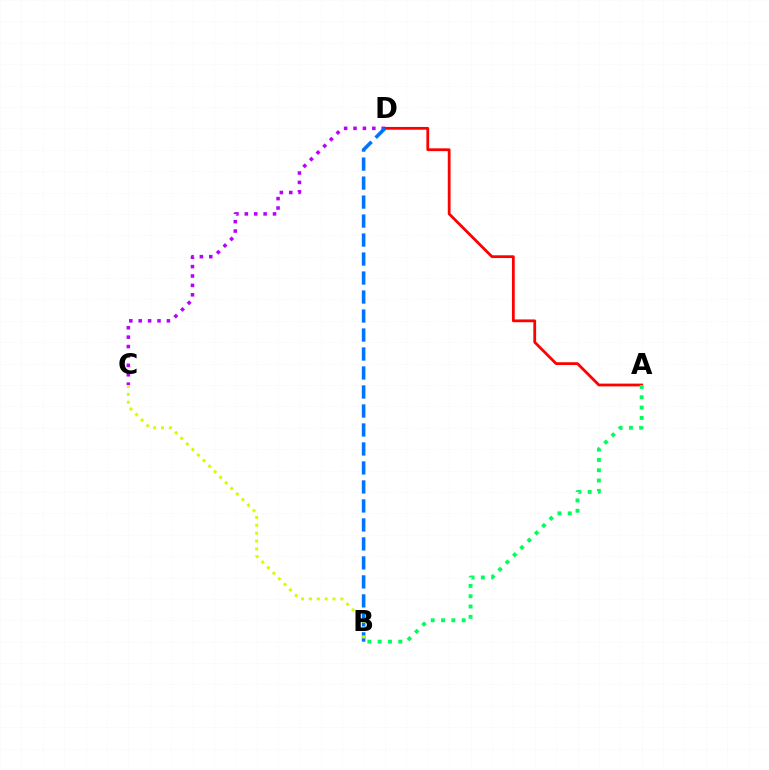{('C', 'D'): [{'color': '#b900ff', 'line_style': 'dotted', 'thickness': 2.55}], ('A', 'D'): [{'color': '#ff0000', 'line_style': 'solid', 'thickness': 2.0}], ('B', 'D'): [{'color': '#0074ff', 'line_style': 'dashed', 'thickness': 2.58}], ('A', 'B'): [{'color': '#00ff5c', 'line_style': 'dotted', 'thickness': 2.8}], ('B', 'C'): [{'color': '#d1ff00', 'line_style': 'dotted', 'thickness': 2.14}]}